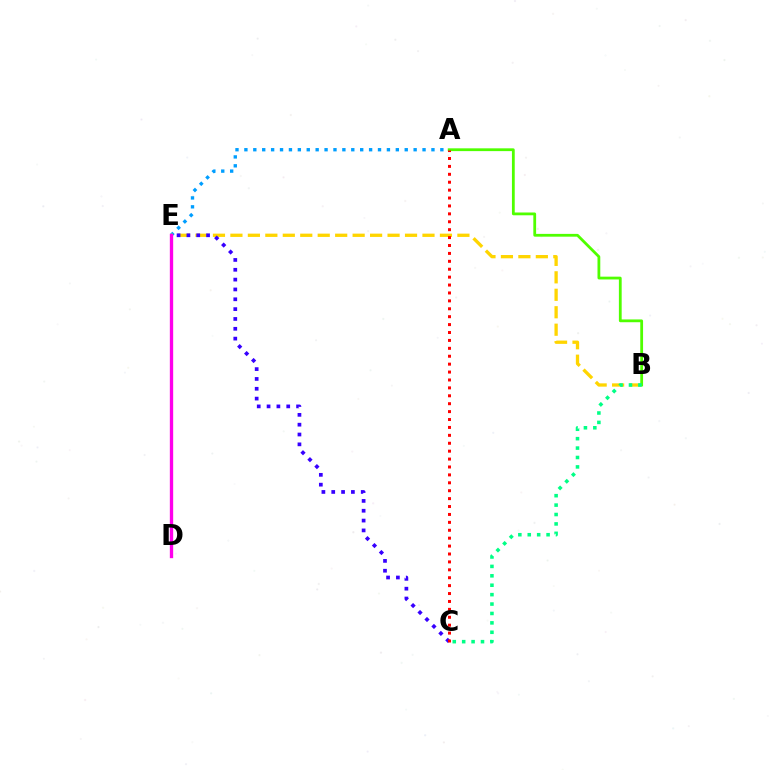{('A', 'E'): [{'color': '#009eff', 'line_style': 'dotted', 'thickness': 2.42}], ('B', 'E'): [{'color': '#ffd500', 'line_style': 'dashed', 'thickness': 2.37}], ('A', 'B'): [{'color': '#4fff00', 'line_style': 'solid', 'thickness': 2.01}], ('B', 'C'): [{'color': '#00ff86', 'line_style': 'dotted', 'thickness': 2.56}], ('C', 'E'): [{'color': '#3700ff', 'line_style': 'dotted', 'thickness': 2.67}], ('A', 'C'): [{'color': '#ff0000', 'line_style': 'dotted', 'thickness': 2.15}], ('D', 'E'): [{'color': '#ff00ed', 'line_style': 'solid', 'thickness': 2.4}]}